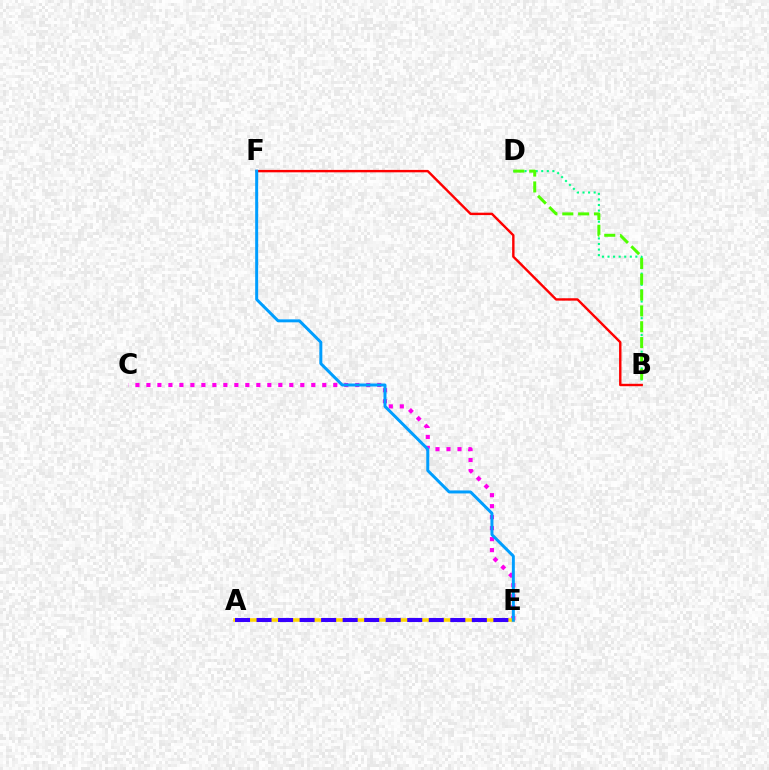{('B', 'D'): [{'color': '#00ff86', 'line_style': 'dotted', 'thickness': 1.51}, {'color': '#4fff00', 'line_style': 'dashed', 'thickness': 2.15}], ('C', 'E'): [{'color': '#ff00ed', 'line_style': 'dotted', 'thickness': 2.99}], ('B', 'F'): [{'color': '#ff0000', 'line_style': 'solid', 'thickness': 1.73}], ('A', 'E'): [{'color': '#ffd500', 'line_style': 'solid', 'thickness': 2.55}, {'color': '#3700ff', 'line_style': 'dashed', 'thickness': 2.92}], ('E', 'F'): [{'color': '#009eff', 'line_style': 'solid', 'thickness': 2.15}]}